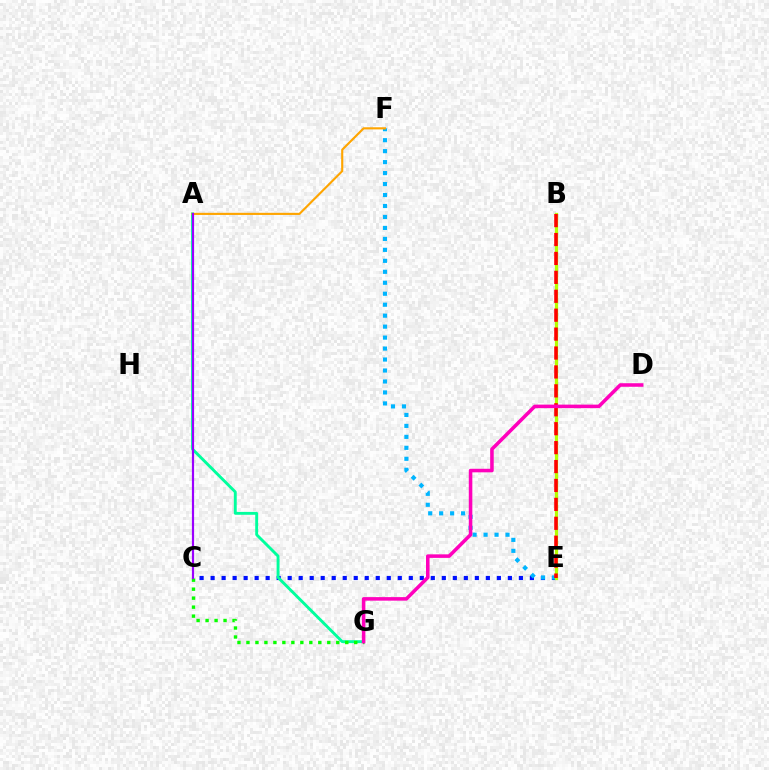{('C', 'E'): [{'color': '#0010ff', 'line_style': 'dotted', 'thickness': 2.99}], ('E', 'F'): [{'color': '#00b5ff', 'line_style': 'dotted', 'thickness': 2.98}], ('B', 'E'): [{'color': '#b3ff00', 'line_style': 'solid', 'thickness': 2.33}, {'color': '#ff0000', 'line_style': 'dashed', 'thickness': 2.57}], ('A', 'G'): [{'color': '#00ff9d', 'line_style': 'solid', 'thickness': 2.08}], ('A', 'F'): [{'color': '#ffa500', 'line_style': 'solid', 'thickness': 1.53}], ('C', 'G'): [{'color': '#08ff00', 'line_style': 'dotted', 'thickness': 2.44}], ('D', 'G'): [{'color': '#ff00bd', 'line_style': 'solid', 'thickness': 2.55}], ('A', 'C'): [{'color': '#9b00ff', 'line_style': 'solid', 'thickness': 1.57}]}